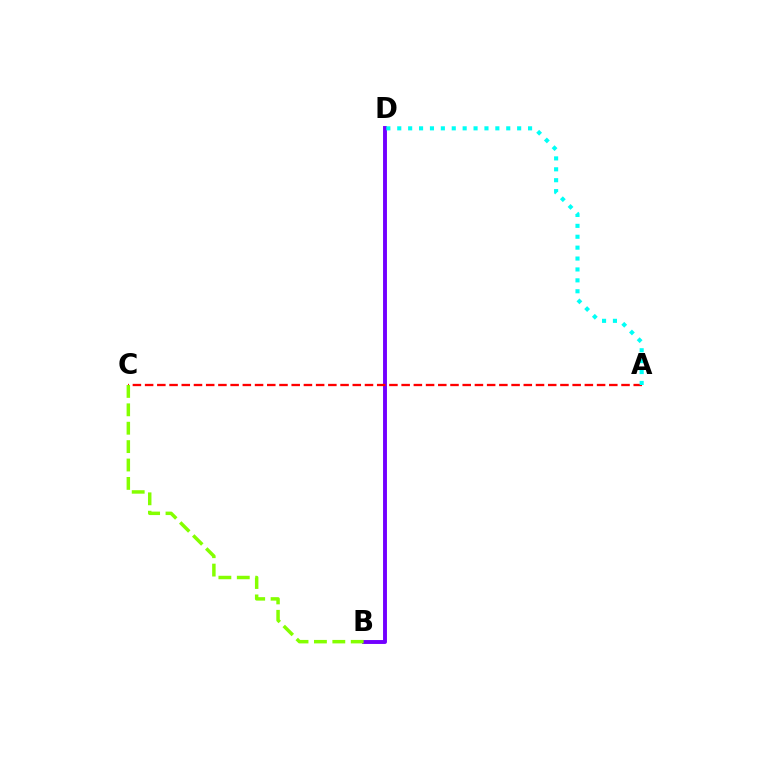{('B', 'D'): [{'color': '#7200ff', 'line_style': 'solid', 'thickness': 2.81}], ('A', 'C'): [{'color': '#ff0000', 'line_style': 'dashed', 'thickness': 1.66}], ('B', 'C'): [{'color': '#84ff00', 'line_style': 'dashed', 'thickness': 2.5}], ('A', 'D'): [{'color': '#00fff6', 'line_style': 'dotted', 'thickness': 2.96}]}